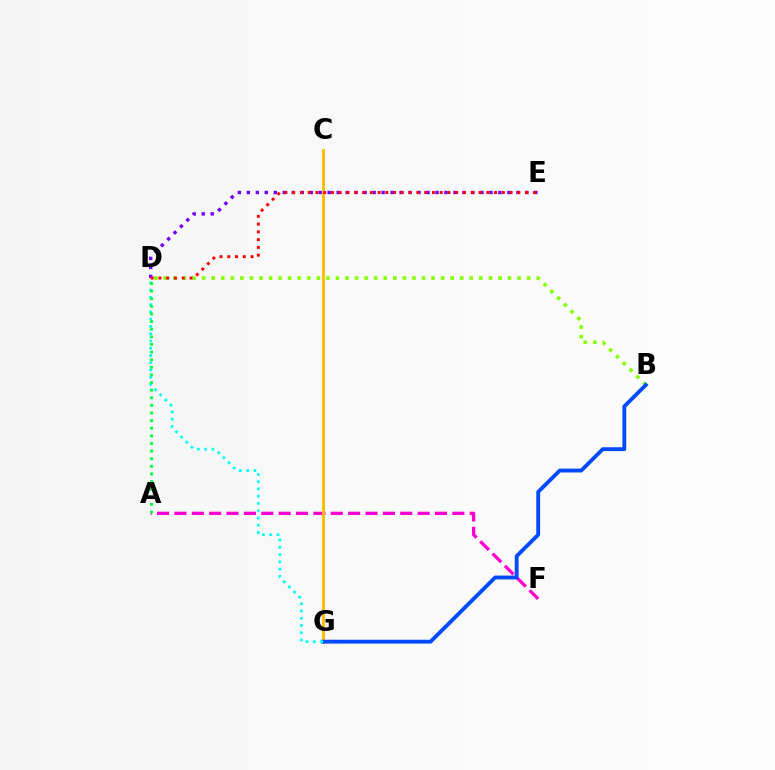{('A', 'F'): [{'color': '#ff00cf', 'line_style': 'dashed', 'thickness': 2.36}], ('B', 'D'): [{'color': '#84ff00', 'line_style': 'dotted', 'thickness': 2.6}], ('D', 'E'): [{'color': '#7200ff', 'line_style': 'dotted', 'thickness': 2.44}, {'color': '#ff0000', 'line_style': 'dotted', 'thickness': 2.11}], ('C', 'G'): [{'color': '#ffbd00', 'line_style': 'solid', 'thickness': 2.05}], ('B', 'G'): [{'color': '#004bff', 'line_style': 'solid', 'thickness': 2.77}], ('D', 'G'): [{'color': '#00fff6', 'line_style': 'dotted', 'thickness': 1.97}], ('A', 'D'): [{'color': '#00ff39', 'line_style': 'dotted', 'thickness': 2.07}]}